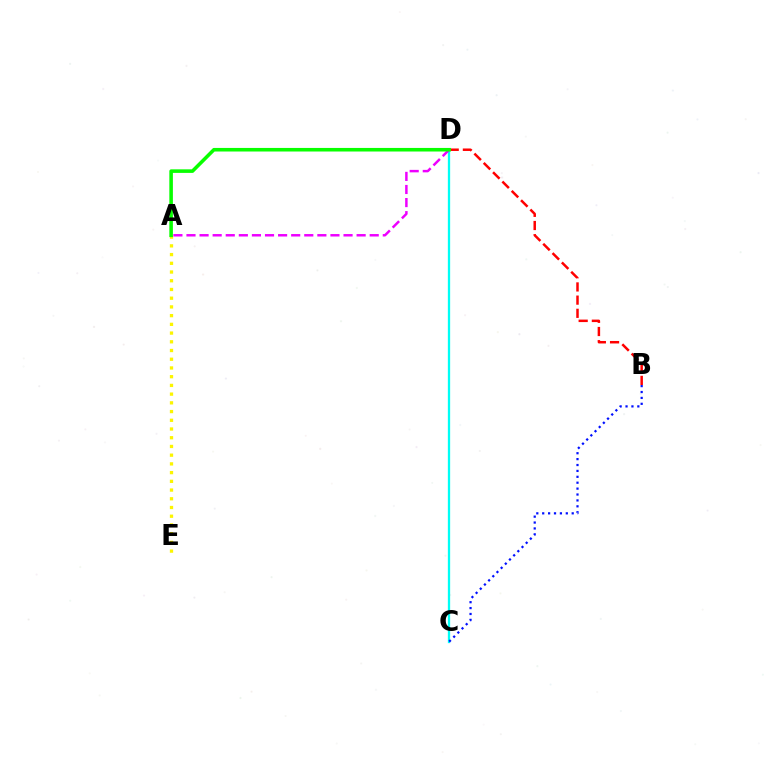{('C', 'D'): [{'color': '#00fff6', 'line_style': 'solid', 'thickness': 1.66}], ('A', 'E'): [{'color': '#fcf500', 'line_style': 'dotted', 'thickness': 2.37}], ('A', 'D'): [{'color': '#ee00ff', 'line_style': 'dashed', 'thickness': 1.78}, {'color': '#08ff00', 'line_style': 'solid', 'thickness': 2.57}], ('B', 'D'): [{'color': '#ff0000', 'line_style': 'dashed', 'thickness': 1.79}], ('B', 'C'): [{'color': '#0010ff', 'line_style': 'dotted', 'thickness': 1.6}]}